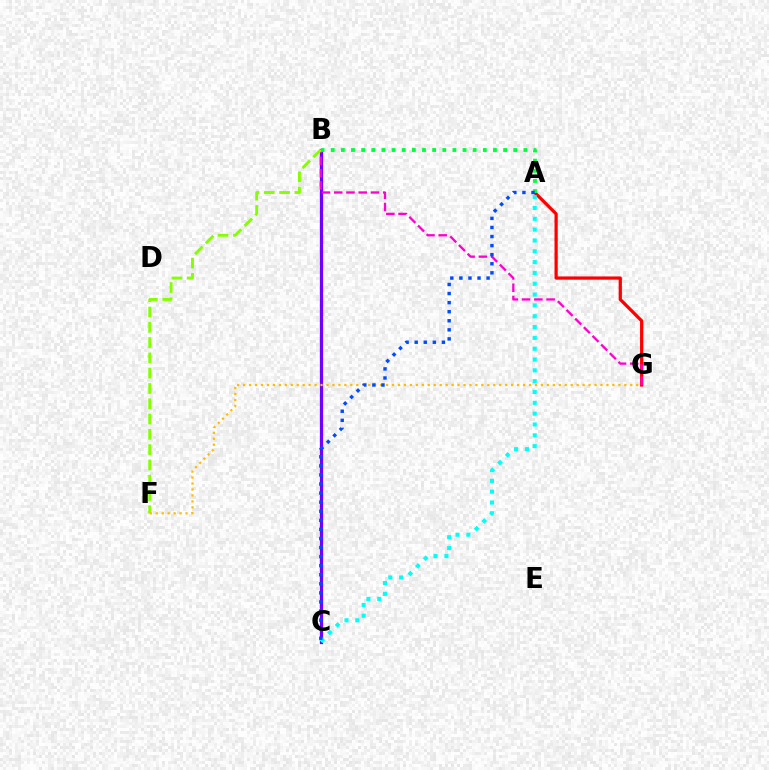{('B', 'C'): [{'color': '#7200ff', 'line_style': 'solid', 'thickness': 2.35}], ('A', 'G'): [{'color': '#ff0000', 'line_style': 'solid', 'thickness': 2.33}], ('B', 'G'): [{'color': '#ff00cf', 'line_style': 'dashed', 'thickness': 1.66}], ('A', 'C'): [{'color': '#00fff6', 'line_style': 'dotted', 'thickness': 2.94}, {'color': '#004bff', 'line_style': 'dotted', 'thickness': 2.46}], ('B', 'F'): [{'color': '#84ff00', 'line_style': 'dashed', 'thickness': 2.08}], ('A', 'B'): [{'color': '#00ff39', 'line_style': 'dotted', 'thickness': 2.76}], ('F', 'G'): [{'color': '#ffbd00', 'line_style': 'dotted', 'thickness': 1.62}]}